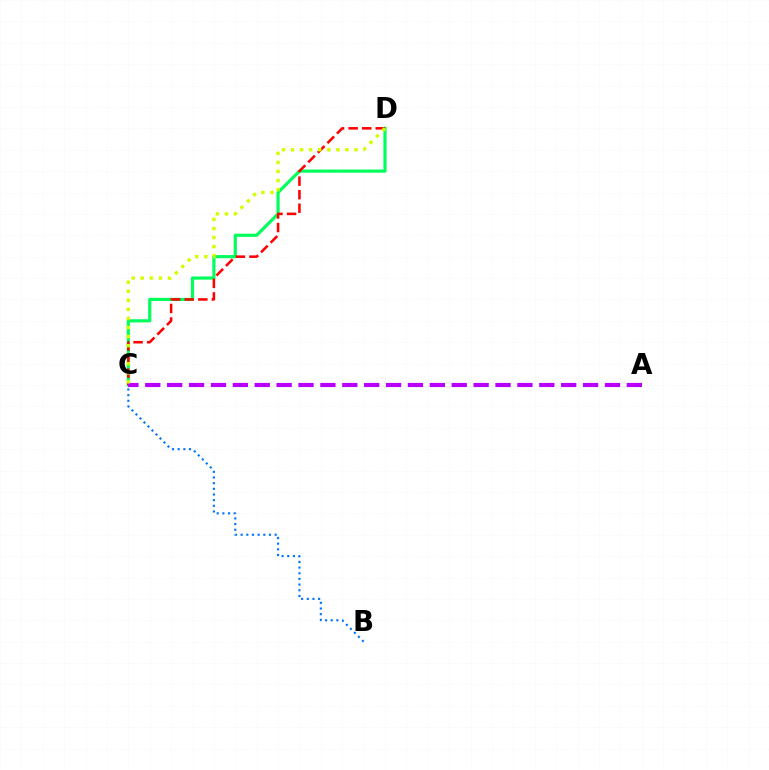{('C', 'D'): [{'color': '#00ff5c', 'line_style': 'solid', 'thickness': 2.29}, {'color': '#ff0000', 'line_style': 'dashed', 'thickness': 1.84}, {'color': '#d1ff00', 'line_style': 'dotted', 'thickness': 2.46}], ('A', 'C'): [{'color': '#b900ff', 'line_style': 'dashed', 'thickness': 2.97}], ('B', 'C'): [{'color': '#0074ff', 'line_style': 'dotted', 'thickness': 1.54}]}